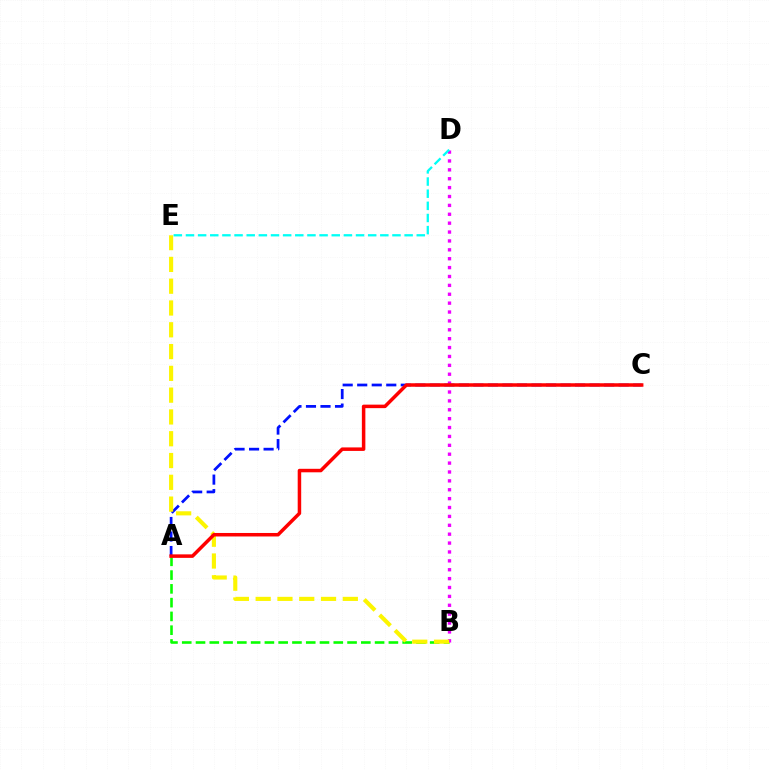{('A', 'B'): [{'color': '#08ff00', 'line_style': 'dashed', 'thickness': 1.87}], ('A', 'C'): [{'color': '#0010ff', 'line_style': 'dashed', 'thickness': 1.97}, {'color': '#ff0000', 'line_style': 'solid', 'thickness': 2.52}], ('B', 'D'): [{'color': '#ee00ff', 'line_style': 'dotted', 'thickness': 2.41}], ('B', 'E'): [{'color': '#fcf500', 'line_style': 'dashed', 'thickness': 2.96}], ('D', 'E'): [{'color': '#00fff6', 'line_style': 'dashed', 'thickness': 1.65}]}